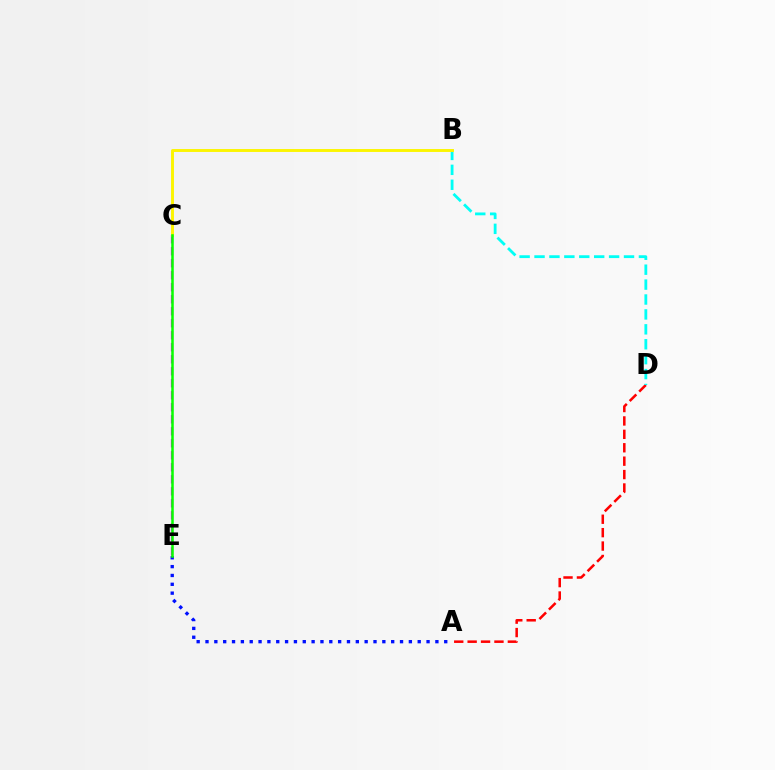{('A', 'D'): [{'color': '#ff0000', 'line_style': 'dashed', 'thickness': 1.82}], ('B', 'D'): [{'color': '#00fff6', 'line_style': 'dashed', 'thickness': 2.03}], ('C', 'E'): [{'color': '#ee00ff', 'line_style': 'dashed', 'thickness': 1.63}, {'color': '#08ff00', 'line_style': 'solid', 'thickness': 1.82}], ('A', 'E'): [{'color': '#0010ff', 'line_style': 'dotted', 'thickness': 2.4}], ('B', 'C'): [{'color': '#fcf500', 'line_style': 'solid', 'thickness': 2.1}]}